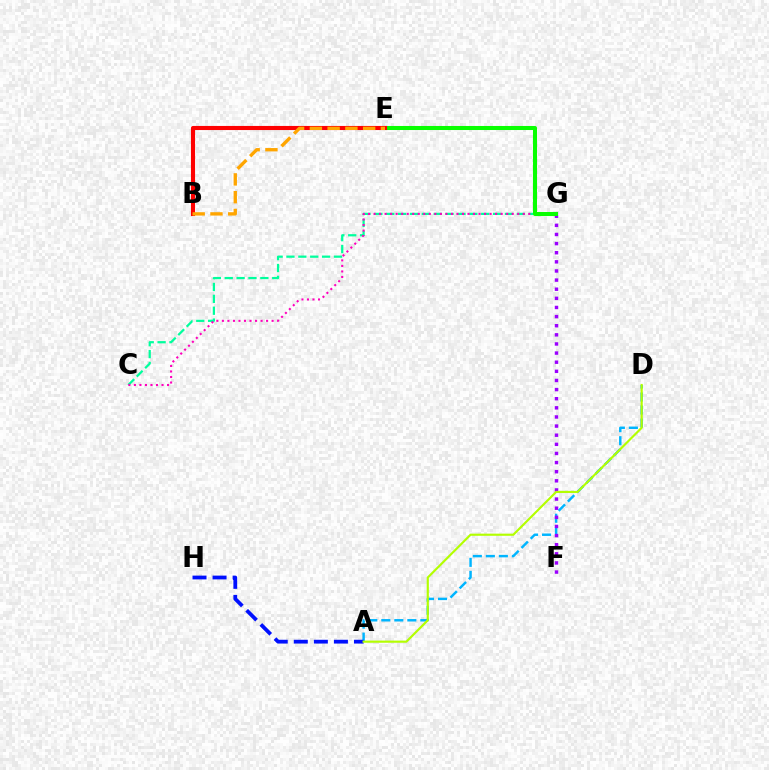{('C', 'G'): [{'color': '#00ff9d', 'line_style': 'dashed', 'thickness': 1.61}, {'color': '#ff00bd', 'line_style': 'dotted', 'thickness': 1.5}], ('A', 'D'): [{'color': '#00b5ff', 'line_style': 'dashed', 'thickness': 1.77}, {'color': '#b3ff00', 'line_style': 'solid', 'thickness': 1.55}], ('F', 'G'): [{'color': '#9b00ff', 'line_style': 'dotted', 'thickness': 2.48}], ('E', 'G'): [{'color': '#08ff00', 'line_style': 'solid', 'thickness': 2.91}], ('A', 'H'): [{'color': '#0010ff', 'line_style': 'dashed', 'thickness': 2.72}], ('B', 'E'): [{'color': '#ff0000', 'line_style': 'solid', 'thickness': 2.96}, {'color': '#ffa500', 'line_style': 'dashed', 'thickness': 2.41}]}